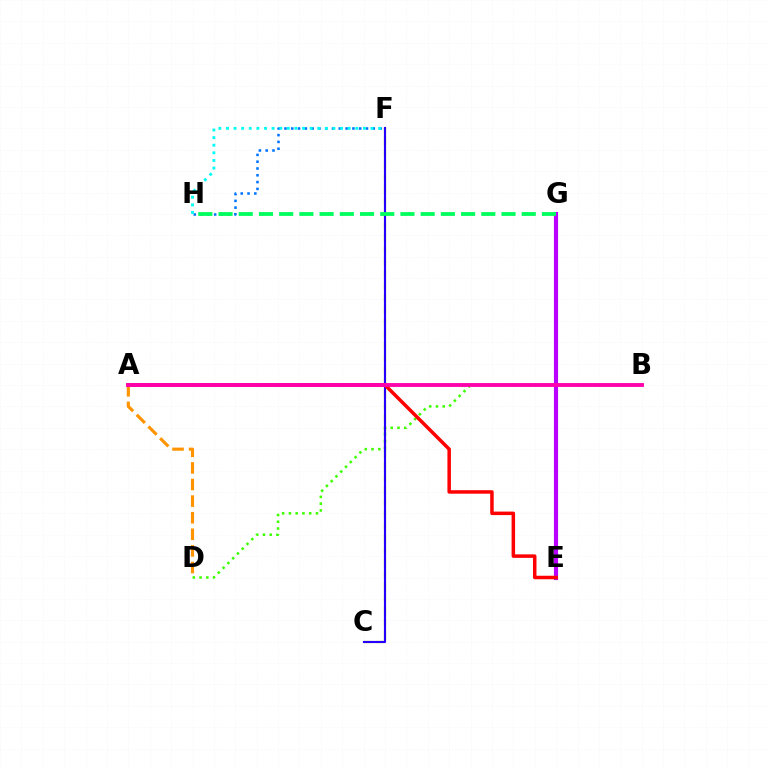{('C', 'F'): [{'color': '#d1ff00', 'line_style': 'dashed', 'thickness': 1.63}, {'color': '#2500ff', 'line_style': 'solid', 'thickness': 1.54}], ('F', 'H'): [{'color': '#0074ff', 'line_style': 'dotted', 'thickness': 1.85}, {'color': '#00fff6', 'line_style': 'dotted', 'thickness': 2.07}], ('B', 'D'): [{'color': '#3dff00', 'line_style': 'dotted', 'thickness': 1.84}], ('A', 'D'): [{'color': '#ff9400', 'line_style': 'dashed', 'thickness': 2.26}], ('E', 'G'): [{'color': '#b900ff', 'line_style': 'solid', 'thickness': 2.98}], ('A', 'E'): [{'color': '#ff0000', 'line_style': 'solid', 'thickness': 2.52}], ('G', 'H'): [{'color': '#00ff5c', 'line_style': 'dashed', 'thickness': 2.75}], ('A', 'B'): [{'color': '#ff00ac', 'line_style': 'solid', 'thickness': 2.78}]}